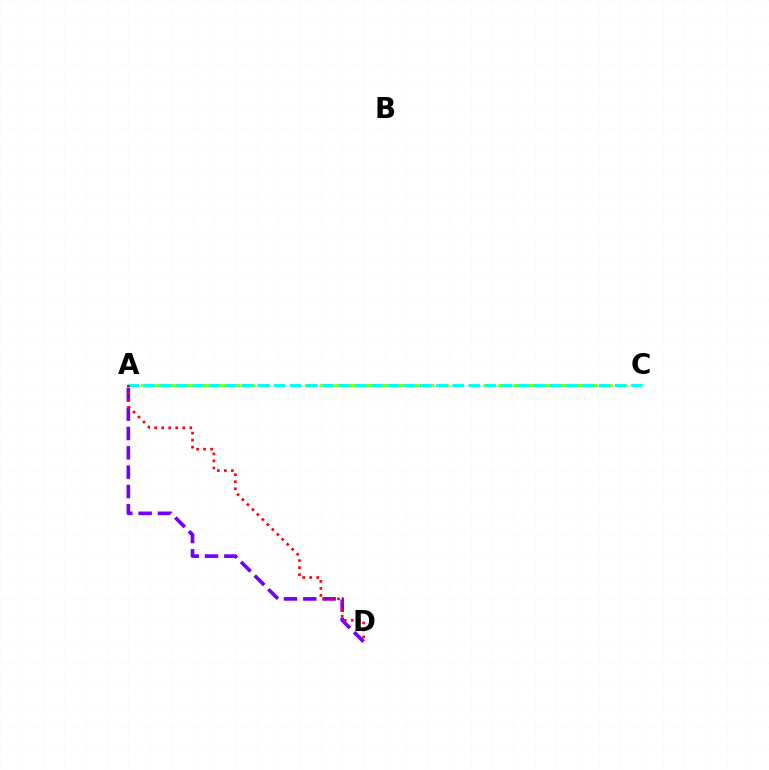{('A', 'D'): [{'color': '#7200ff', 'line_style': 'dashed', 'thickness': 2.63}, {'color': '#ff0000', 'line_style': 'dotted', 'thickness': 1.91}], ('A', 'C'): [{'color': '#84ff00', 'line_style': 'dashed', 'thickness': 2.02}, {'color': '#00fff6', 'line_style': 'dashed', 'thickness': 2.21}]}